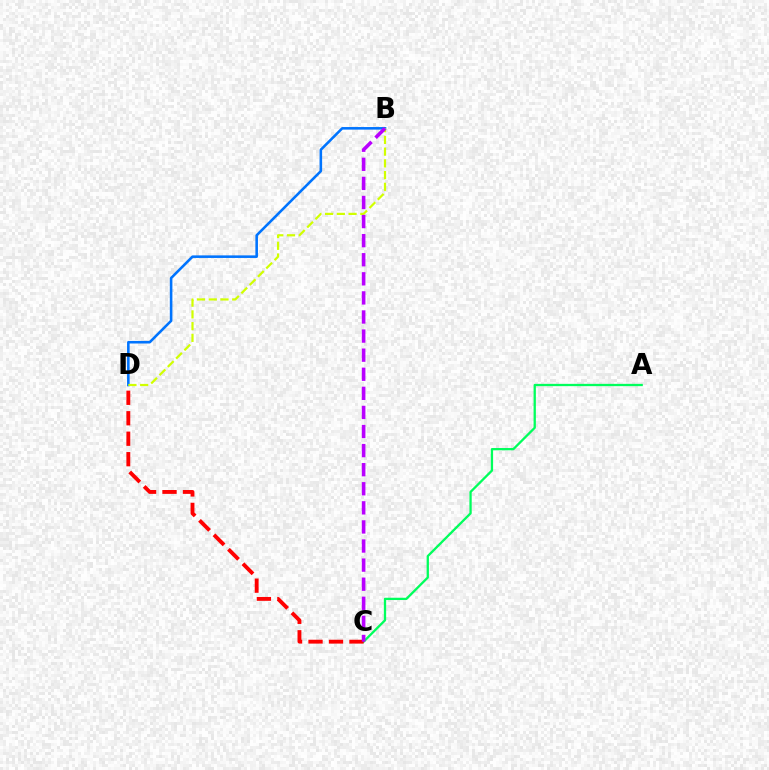{('A', 'C'): [{'color': '#00ff5c', 'line_style': 'solid', 'thickness': 1.65}], ('C', 'D'): [{'color': '#ff0000', 'line_style': 'dashed', 'thickness': 2.78}], ('B', 'D'): [{'color': '#0074ff', 'line_style': 'solid', 'thickness': 1.85}, {'color': '#d1ff00', 'line_style': 'dashed', 'thickness': 1.59}], ('B', 'C'): [{'color': '#b900ff', 'line_style': 'dashed', 'thickness': 2.59}]}